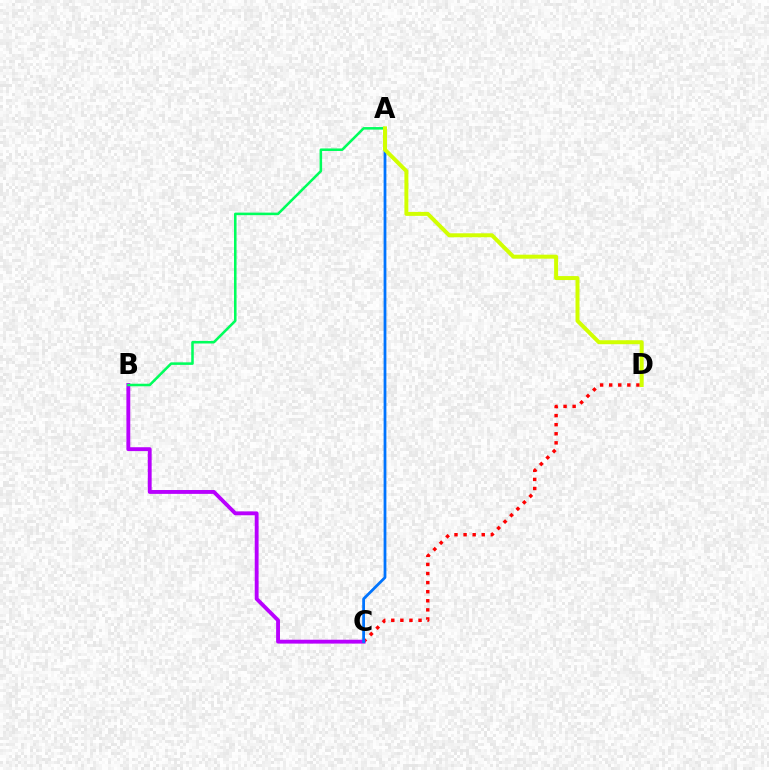{('C', 'D'): [{'color': '#ff0000', 'line_style': 'dotted', 'thickness': 2.47}], ('B', 'C'): [{'color': '#b900ff', 'line_style': 'solid', 'thickness': 2.78}], ('A', 'B'): [{'color': '#00ff5c', 'line_style': 'solid', 'thickness': 1.84}], ('A', 'C'): [{'color': '#0074ff', 'line_style': 'solid', 'thickness': 2.0}], ('A', 'D'): [{'color': '#d1ff00', 'line_style': 'solid', 'thickness': 2.86}]}